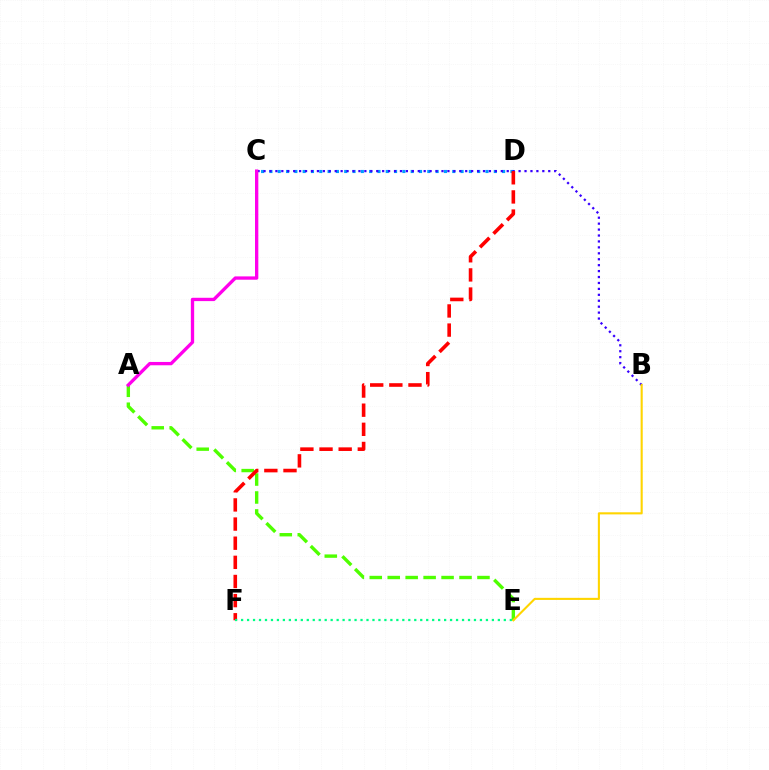{('A', 'E'): [{'color': '#4fff00', 'line_style': 'dashed', 'thickness': 2.44}], ('C', 'D'): [{'color': '#009eff', 'line_style': 'dotted', 'thickness': 2.26}], ('B', 'C'): [{'color': '#3700ff', 'line_style': 'dotted', 'thickness': 1.61}], ('D', 'F'): [{'color': '#ff0000', 'line_style': 'dashed', 'thickness': 2.6}], ('B', 'E'): [{'color': '#ffd500', 'line_style': 'solid', 'thickness': 1.51}], ('A', 'C'): [{'color': '#ff00ed', 'line_style': 'solid', 'thickness': 2.39}], ('E', 'F'): [{'color': '#00ff86', 'line_style': 'dotted', 'thickness': 1.62}]}